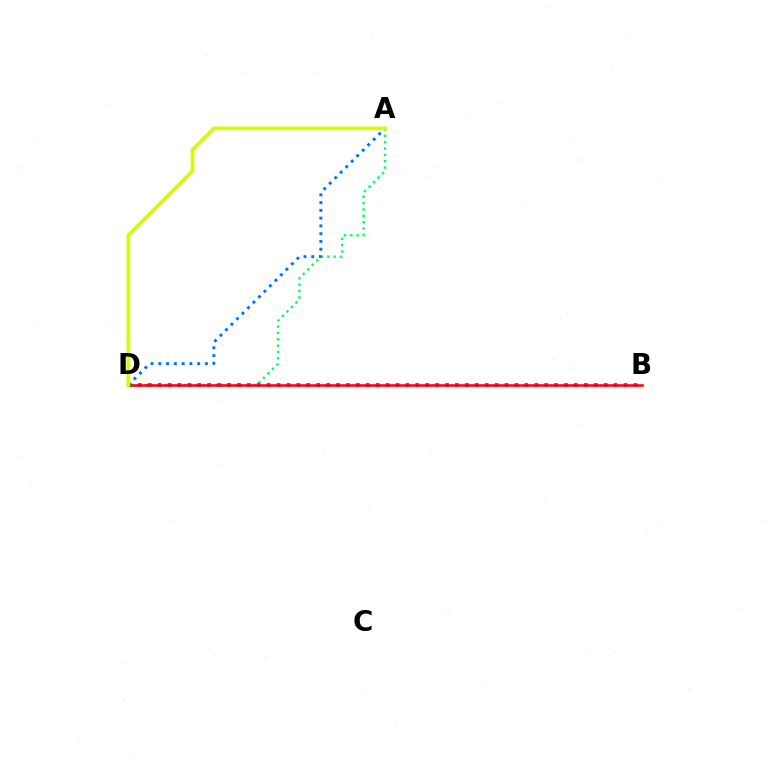{('A', 'D'): [{'color': '#00ff5c', 'line_style': 'dotted', 'thickness': 1.72}, {'color': '#0074ff', 'line_style': 'dotted', 'thickness': 2.11}, {'color': '#d1ff00', 'line_style': 'solid', 'thickness': 2.67}], ('B', 'D'): [{'color': '#b900ff', 'line_style': 'dotted', 'thickness': 2.69}, {'color': '#ff0000', 'line_style': 'solid', 'thickness': 1.83}]}